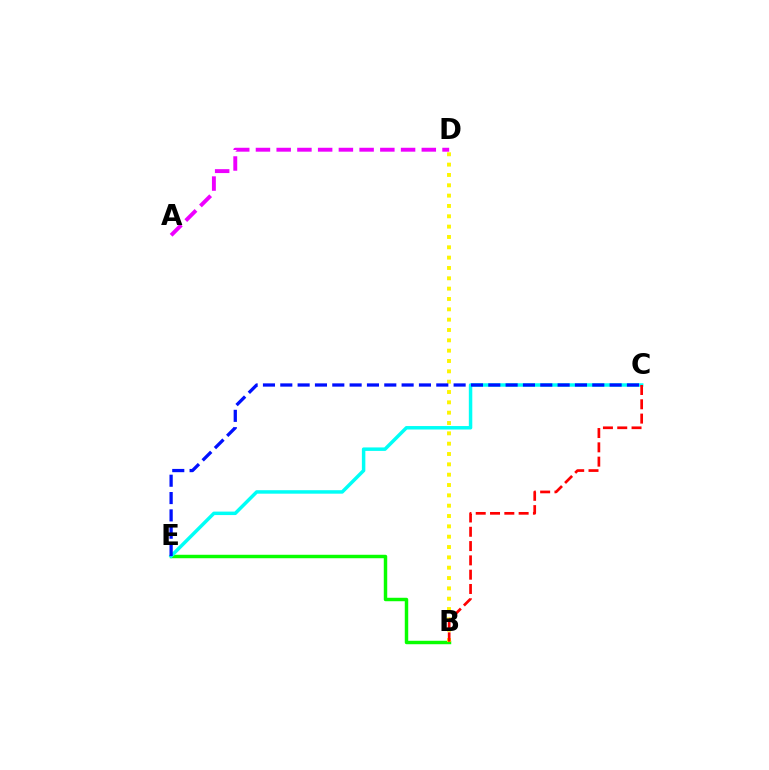{('B', 'E'): [{'color': '#08ff00', 'line_style': 'solid', 'thickness': 2.49}], ('C', 'E'): [{'color': '#00fff6', 'line_style': 'solid', 'thickness': 2.5}, {'color': '#0010ff', 'line_style': 'dashed', 'thickness': 2.35}], ('B', 'D'): [{'color': '#fcf500', 'line_style': 'dotted', 'thickness': 2.81}], ('B', 'C'): [{'color': '#ff0000', 'line_style': 'dashed', 'thickness': 1.94}], ('A', 'D'): [{'color': '#ee00ff', 'line_style': 'dashed', 'thickness': 2.82}]}